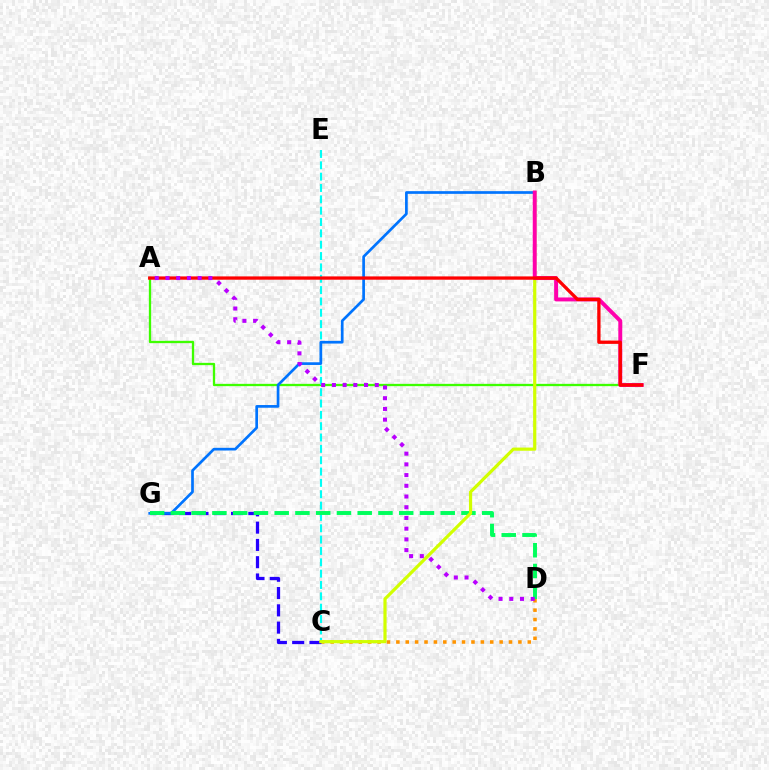{('C', 'D'): [{'color': '#ff9400', 'line_style': 'dotted', 'thickness': 2.55}], ('C', 'G'): [{'color': '#2500ff', 'line_style': 'dashed', 'thickness': 2.35}], ('A', 'F'): [{'color': '#3dff00', 'line_style': 'solid', 'thickness': 1.66}, {'color': '#ff0000', 'line_style': 'solid', 'thickness': 2.38}], ('C', 'E'): [{'color': '#00fff6', 'line_style': 'dashed', 'thickness': 1.54}], ('B', 'G'): [{'color': '#0074ff', 'line_style': 'solid', 'thickness': 1.94}], ('D', 'G'): [{'color': '#00ff5c', 'line_style': 'dashed', 'thickness': 2.82}], ('B', 'C'): [{'color': '#d1ff00', 'line_style': 'solid', 'thickness': 2.3}], ('B', 'F'): [{'color': '#ff00ac', 'line_style': 'solid', 'thickness': 2.84}], ('A', 'D'): [{'color': '#b900ff', 'line_style': 'dotted', 'thickness': 2.91}]}